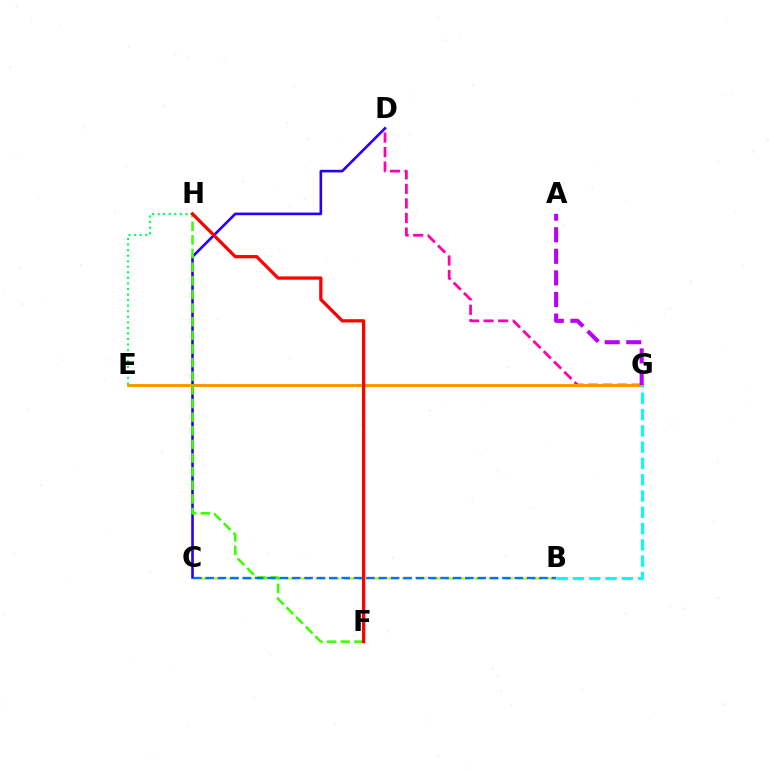{('B', 'C'): [{'color': '#d1ff00', 'line_style': 'dashed', 'thickness': 1.96}, {'color': '#0074ff', 'line_style': 'dashed', 'thickness': 1.68}], ('D', 'G'): [{'color': '#ff00ac', 'line_style': 'dashed', 'thickness': 1.98}], ('C', 'D'): [{'color': '#2500ff', 'line_style': 'solid', 'thickness': 1.88}], ('E', 'G'): [{'color': '#ff9400', 'line_style': 'solid', 'thickness': 2.1}], ('F', 'H'): [{'color': '#3dff00', 'line_style': 'dashed', 'thickness': 1.85}, {'color': '#ff0000', 'line_style': 'solid', 'thickness': 2.35}], ('A', 'G'): [{'color': '#b900ff', 'line_style': 'dashed', 'thickness': 2.93}], ('B', 'G'): [{'color': '#00fff6', 'line_style': 'dashed', 'thickness': 2.21}], ('E', 'H'): [{'color': '#00ff5c', 'line_style': 'dotted', 'thickness': 1.51}]}